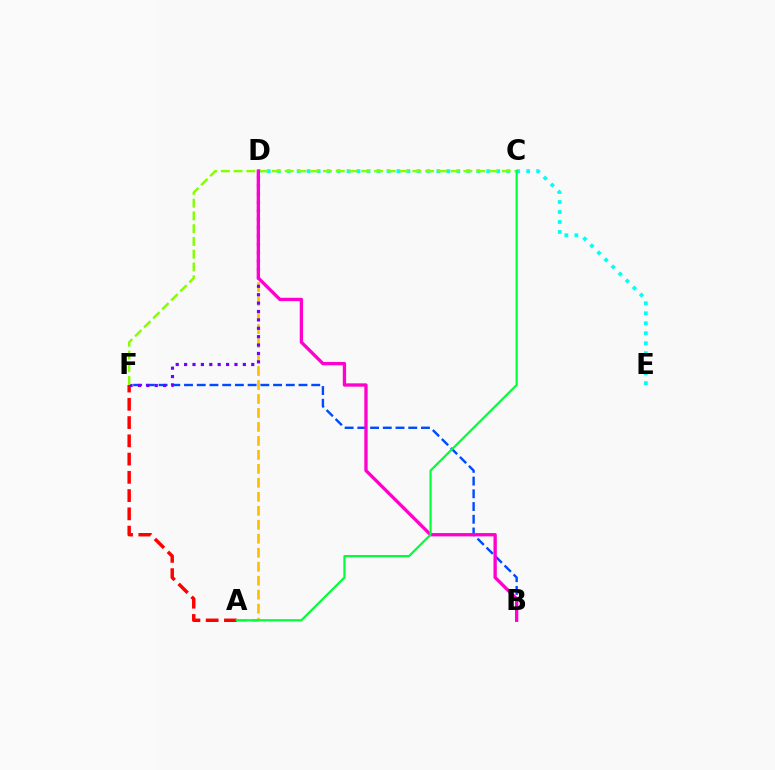{('B', 'F'): [{'color': '#004bff', 'line_style': 'dashed', 'thickness': 1.73}], ('D', 'E'): [{'color': '#00fff6', 'line_style': 'dotted', 'thickness': 2.71}], ('A', 'D'): [{'color': '#ffbd00', 'line_style': 'dashed', 'thickness': 1.9}], ('A', 'F'): [{'color': '#ff0000', 'line_style': 'dashed', 'thickness': 2.48}], ('D', 'F'): [{'color': '#7200ff', 'line_style': 'dotted', 'thickness': 2.28}], ('C', 'F'): [{'color': '#84ff00', 'line_style': 'dashed', 'thickness': 1.73}], ('B', 'D'): [{'color': '#ff00cf', 'line_style': 'solid', 'thickness': 2.39}], ('A', 'C'): [{'color': '#00ff39', 'line_style': 'solid', 'thickness': 1.58}]}